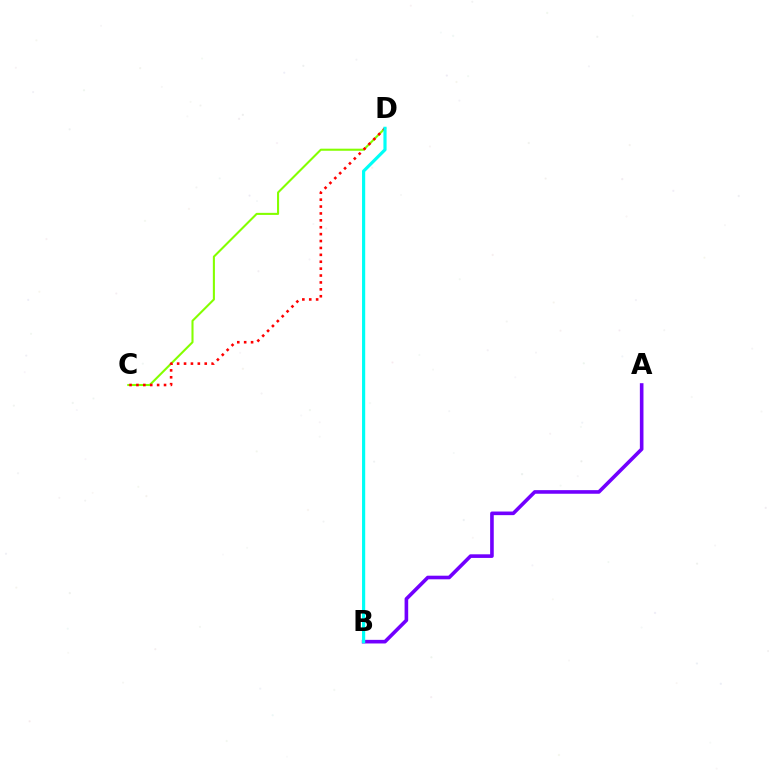{('C', 'D'): [{'color': '#84ff00', 'line_style': 'solid', 'thickness': 1.5}, {'color': '#ff0000', 'line_style': 'dotted', 'thickness': 1.87}], ('A', 'B'): [{'color': '#7200ff', 'line_style': 'solid', 'thickness': 2.6}], ('B', 'D'): [{'color': '#00fff6', 'line_style': 'solid', 'thickness': 2.29}]}